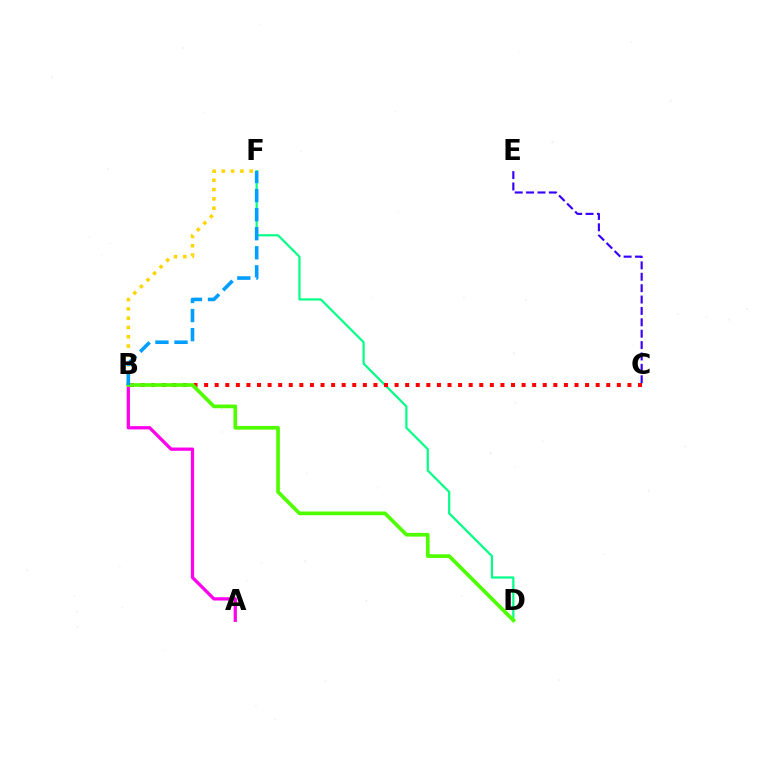{('D', 'F'): [{'color': '#00ff86', 'line_style': 'solid', 'thickness': 1.58}], ('A', 'B'): [{'color': '#ff00ed', 'line_style': 'solid', 'thickness': 2.35}], ('B', 'F'): [{'color': '#ffd500', 'line_style': 'dotted', 'thickness': 2.53}, {'color': '#009eff', 'line_style': 'dashed', 'thickness': 2.59}], ('B', 'C'): [{'color': '#ff0000', 'line_style': 'dotted', 'thickness': 2.88}], ('B', 'D'): [{'color': '#4fff00', 'line_style': 'solid', 'thickness': 2.66}], ('C', 'E'): [{'color': '#3700ff', 'line_style': 'dashed', 'thickness': 1.55}]}